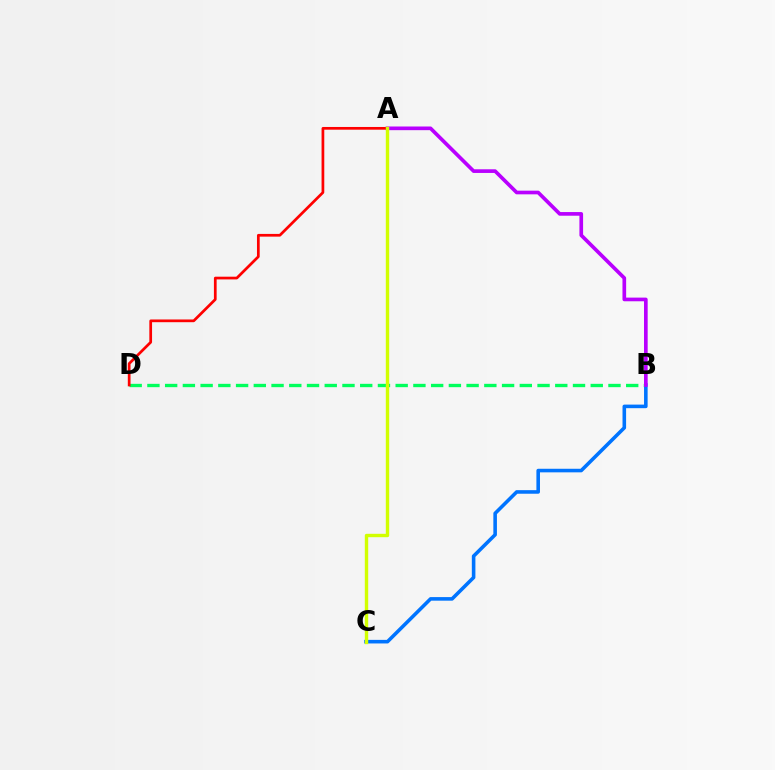{('B', 'D'): [{'color': '#00ff5c', 'line_style': 'dashed', 'thickness': 2.41}], ('B', 'C'): [{'color': '#0074ff', 'line_style': 'solid', 'thickness': 2.58}], ('A', 'B'): [{'color': '#b900ff', 'line_style': 'solid', 'thickness': 2.64}], ('A', 'D'): [{'color': '#ff0000', 'line_style': 'solid', 'thickness': 1.96}], ('A', 'C'): [{'color': '#d1ff00', 'line_style': 'solid', 'thickness': 2.45}]}